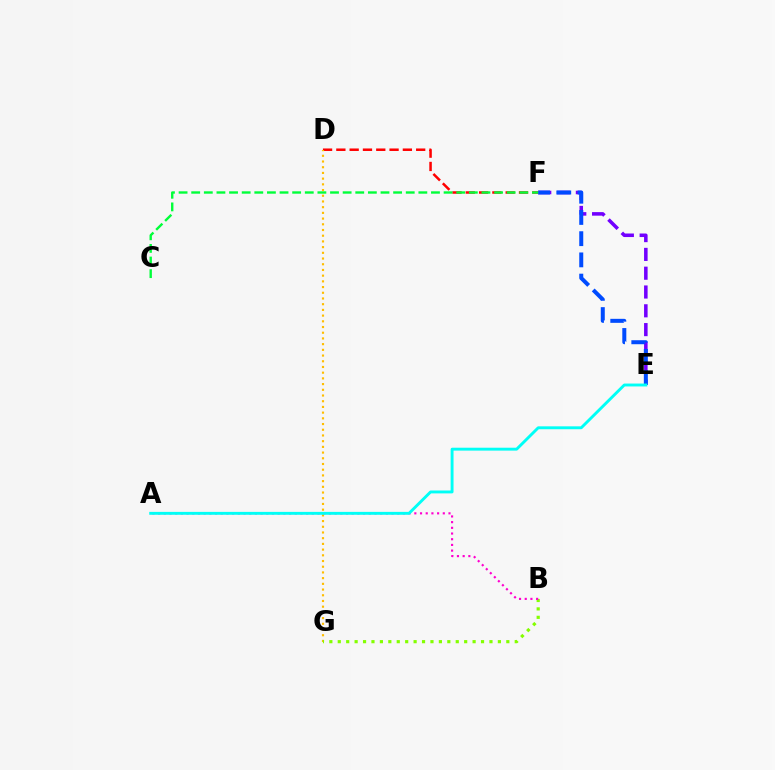{('D', 'F'): [{'color': '#ff0000', 'line_style': 'dashed', 'thickness': 1.81}], ('E', 'F'): [{'color': '#7200ff', 'line_style': 'dashed', 'thickness': 2.55}, {'color': '#004bff', 'line_style': 'dashed', 'thickness': 2.88}], ('D', 'G'): [{'color': '#ffbd00', 'line_style': 'dotted', 'thickness': 1.55}], ('B', 'G'): [{'color': '#84ff00', 'line_style': 'dotted', 'thickness': 2.29}], ('C', 'F'): [{'color': '#00ff39', 'line_style': 'dashed', 'thickness': 1.71}], ('A', 'B'): [{'color': '#ff00cf', 'line_style': 'dotted', 'thickness': 1.55}], ('A', 'E'): [{'color': '#00fff6', 'line_style': 'solid', 'thickness': 2.09}]}